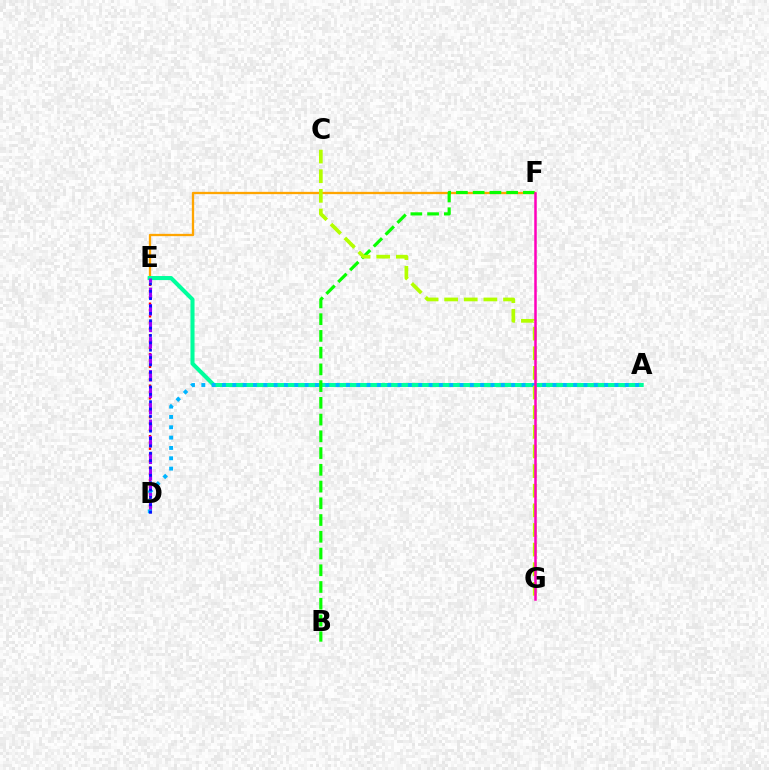{('D', 'E'): [{'color': '#ff0000', 'line_style': 'dotted', 'thickness': 1.71}, {'color': '#9b00ff', 'line_style': 'dashed', 'thickness': 2.24}, {'color': '#0010ff', 'line_style': 'dotted', 'thickness': 2.0}], ('E', 'F'): [{'color': '#ffa500', 'line_style': 'solid', 'thickness': 1.66}], ('A', 'E'): [{'color': '#00ff9d', 'line_style': 'solid', 'thickness': 2.93}], ('B', 'F'): [{'color': '#08ff00', 'line_style': 'dashed', 'thickness': 2.27}], ('A', 'D'): [{'color': '#00b5ff', 'line_style': 'dotted', 'thickness': 2.81}], ('C', 'G'): [{'color': '#b3ff00', 'line_style': 'dashed', 'thickness': 2.67}], ('F', 'G'): [{'color': '#ff00bd', 'line_style': 'solid', 'thickness': 1.81}]}